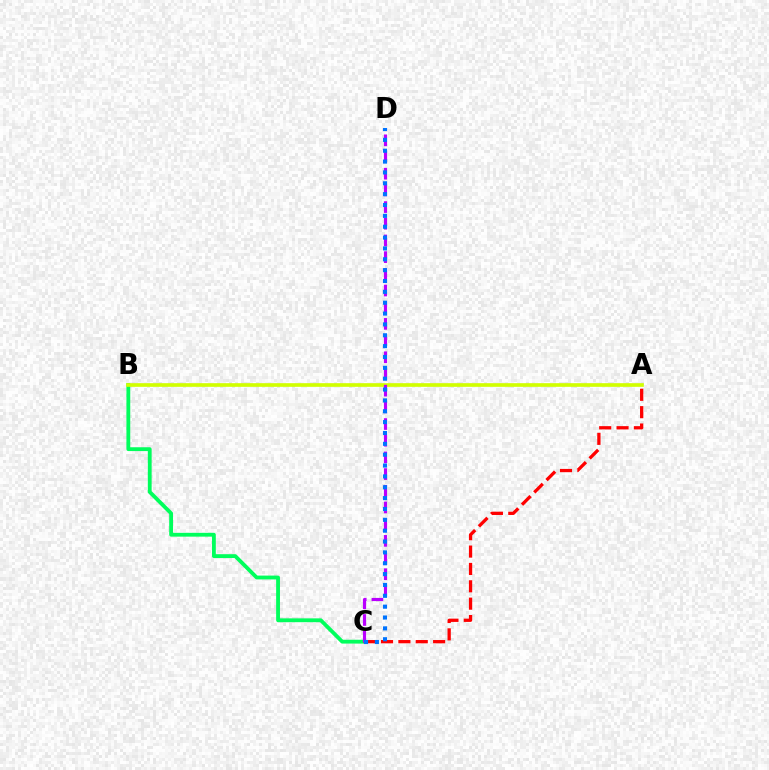{('B', 'C'): [{'color': '#00ff5c', 'line_style': 'solid', 'thickness': 2.76}], ('A', 'B'): [{'color': '#d1ff00', 'line_style': 'solid', 'thickness': 2.63}], ('A', 'C'): [{'color': '#ff0000', 'line_style': 'dashed', 'thickness': 2.36}], ('C', 'D'): [{'color': '#b900ff', 'line_style': 'dashed', 'thickness': 2.27}, {'color': '#0074ff', 'line_style': 'dotted', 'thickness': 2.95}]}